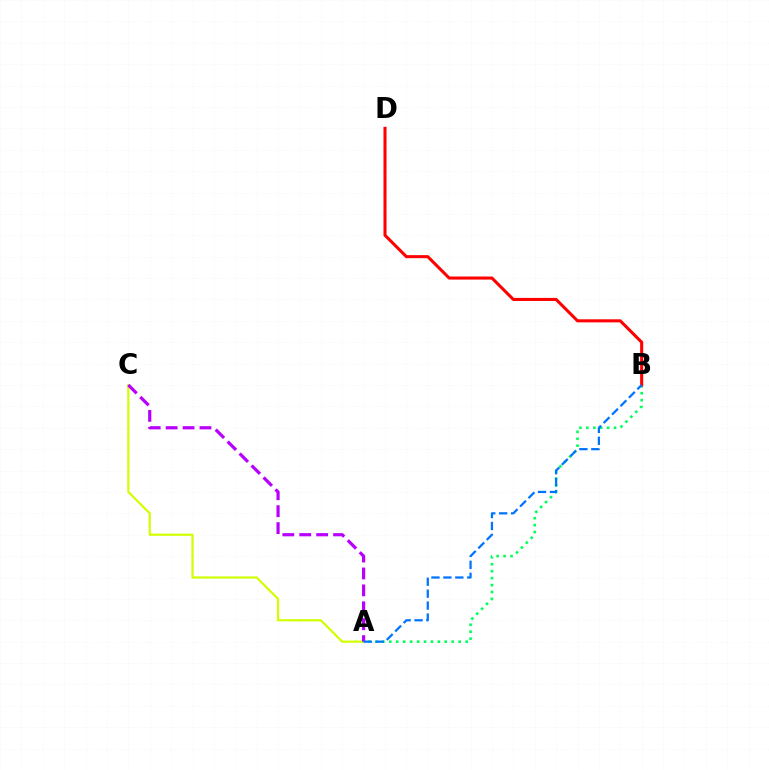{('A', 'B'): [{'color': '#00ff5c', 'line_style': 'dotted', 'thickness': 1.89}, {'color': '#0074ff', 'line_style': 'dashed', 'thickness': 1.62}], ('B', 'D'): [{'color': '#ff0000', 'line_style': 'solid', 'thickness': 2.2}], ('A', 'C'): [{'color': '#d1ff00', 'line_style': 'solid', 'thickness': 1.59}, {'color': '#b900ff', 'line_style': 'dashed', 'thickness': 2.3}]}